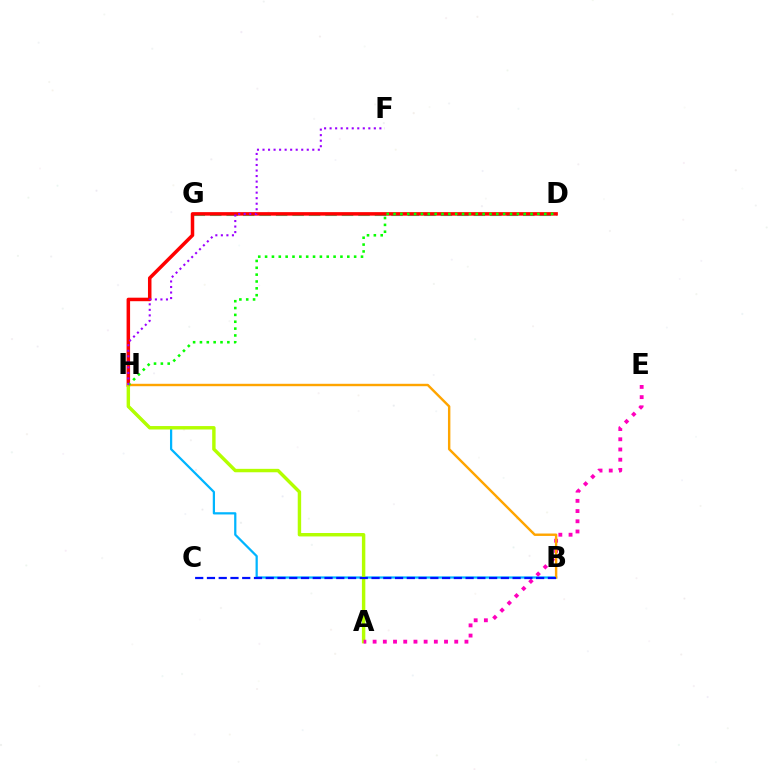{('B', 'H'): [{'color': '#00b5ff', 'line_style': 'solid', 'thickness': 1.61}, {'color': '#ffa500', 'line_style': 'solid', 'thickness': 1.74}], ('D', 'G'): [{'color': '#00ff9d', 'line_style': 'dashed', 'thickness': 2.24}], ('D', 'H'): [{'color': '#ff0000', 'line_style': 'solid', 'thickness': 2.53}, {'color': '#08ff00', 'line_style': 'dotted', 'thickness': 1.86}], ('A', 'H'): [{'color': '#b3ff00', 'line_style': 'solid', 'thickness': 2.47}], ('A', 'E'): [{'color': '#ff00bd', 'line_style': 'dotted', 'thickness': 2.77}], ('F', 'H'): [{'color': '#9b00ff', 'line_style': 'dotted', 'thickness': 1.5}], ('B', 'C'): [{'color': '#0010ff', 'line_style': 'dashed', 'thickness': 1.6}]}